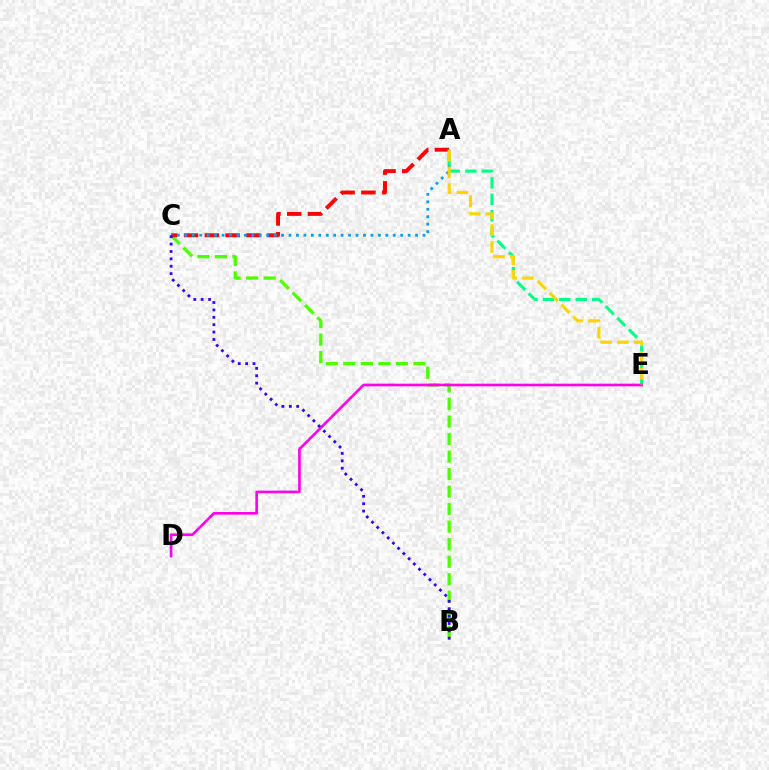{('B', 'C'): [{'color': '#4fff00', 'line_style': 'dashed', 'thickness': 2.38}, {'color': '#3700ff', 'line_style': 'dotted', 'thickness': 2.01}], ('A', 'C'): [{'color': '#ff0000', 'line_style': 'dashed', 'thickness': 2.82}, {'color': '#009eff', 'line_style': 'dotted', 'thickness': 2.02}], ('A', 'E'): [{'color': '#00ff86', 'line_style': 'dashed', 'thickness': 2.23}, {'color': '#ffd500', 'line_style': 'dashed', 'thickness': 2.28}], ('D', 'E'): [{'color': '#ff00ed', 'line_style': 'solid', 'thickness': 1.91}]}